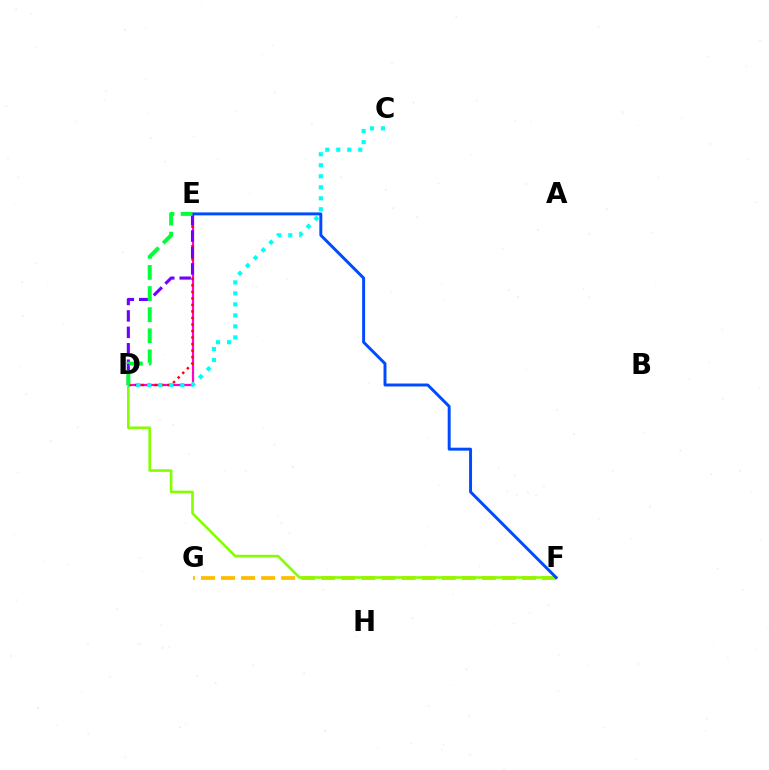{('F', 'G'): [{'color': '#ffbd00', 'line_style': 'dashed', 'thickness': 2.73}], ('D', 'E'): [{'color': '#ff00cf', 'line_style': 'solid', 'thickness': 1.58}, {'color': '#ff0000', 'line_style': 'dotted', 'thickness': 1.77}, {'color': '#7200ff', 'line_style': 'dashed', 'thickness': 2.23}, {'color': '#00ff39', 'line_style': 'dashed', 'thickness': 2.87}], ('D', 'F'): [{'color': '#84ff00', 'line_style': 'solid', 'thickness': 1.9}], ('E', 'F'): [{'color': '#004bff', 'line_style': 'solid', 'thickness': 2.13}], ('C', 'D'): [{'color': '#00fff6', 'line_style': 'dotted', 'thickness': 2.99}]}